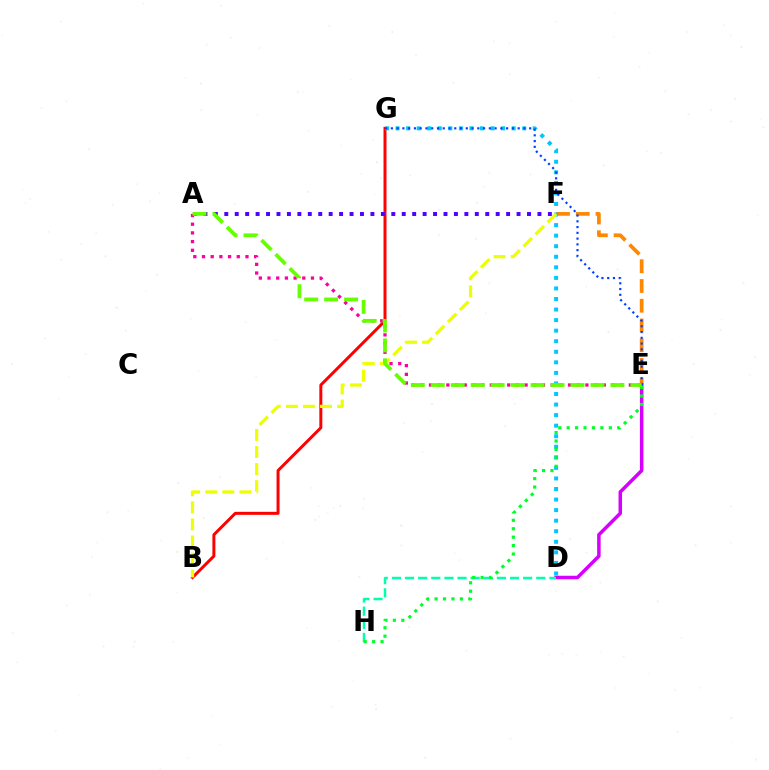{('E', 'F'): [{'color': '#ff8800', 'line_style': 'dashed', 'thickness': 2.68}], ('B', 'G'): [{'color': '#ff0000', 'line_style': 'solid', 'thickness': 2.15}], ('D', 'G'): [{'color': '#00c7ff', 'line_style': 'dotted', 'thickness': 2.87}], ('D', 'E'): [{'color': '#d600ff', 'line_style': 'solid', 'thickness': 2.52}], ('A', 'E'): [{'color': '#ff00a0', 'line_style': 'dotted', 'thickness': 2.36}, {'color': '#66ff00', 'line_style': 'dashed', 'thickness': 2.71}], ('D', 'H'): [{'color': '#00ffaf', 'line_style': 'dashed', 'thickness': 1.78}], ('E', 'H'): [{'color': '#00ff27', 'line_style': 'dotted', 'thickness': 2.29}], ('A', 'F'): [{'color': '#4f00ff', 'line_style': 'dotted', 'thickness': 2.84}], ('B', 'F'): [{'color': '#eeff00', 'line_style': 'dashed', 'thickness': 2.32}], ('E', 'G'): [{'color': '#003fff', 'line_style': 'dotted', 'thickness': 1.57}]}